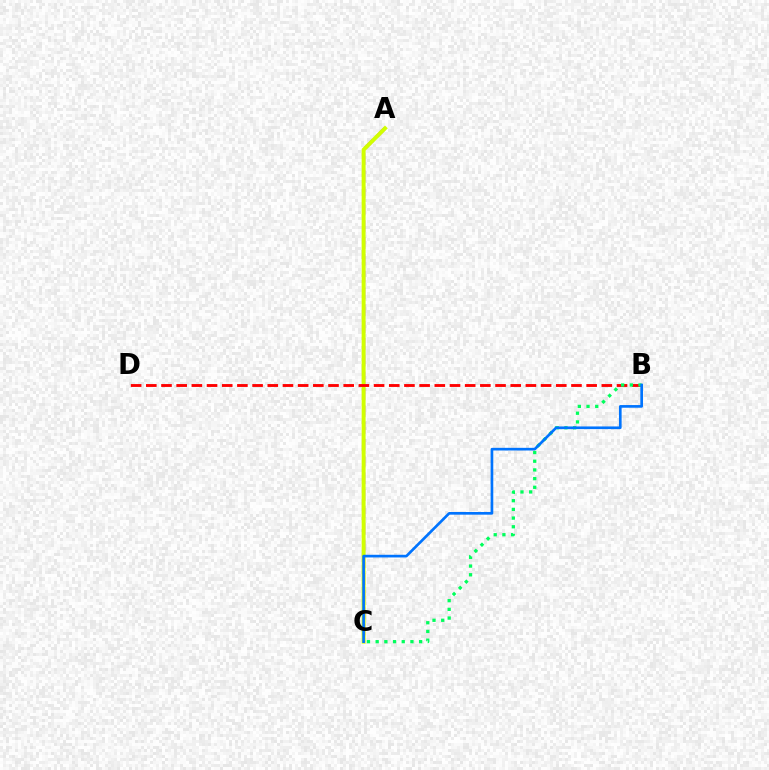{('A', 'C'): [{'color': '#b900ff', 'line_style': 'dashed', 'thickness': 2.28}, {'color': '#d1ff00', 'line_style': 'solid', 'thickness': 2.84}], ('B', 'D'): [{'color': '#ff0000', 'line_style': 'dashed', 'thickness': 2.06}], ('B', 'C'): [{'color': '#00ff5c', 'line_style': 'dotted', 'thickness': 2.36}, {'color': '#0074ff', 'line_style': 'solid', 'thickness': 1.92}]}